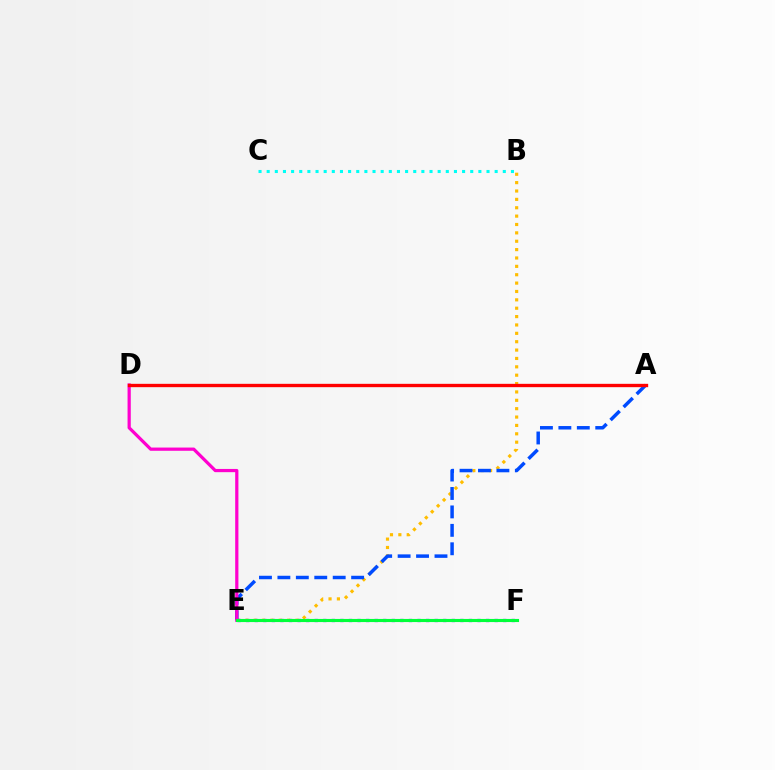{('B', 'E'): [{'color': '#ffbd00', 'line_style': 'dotted', 'thickness': 2.27}], ('B', 'C'): [{'color': '#00fff6', 'line_style': 'dotted', 'thickness': 2.21}], ('E', 'F'): [{'color': '#84ff00', 'line_style': 'dotted', 'thickness': 2.12}, {'color': '#7200ff', 'line_style': 'dotted', 'thickness': 2.33}, {'color': '#00ff39', 'line_style': 'solid', 'thickness': 2.24}], ('A', 'E'): [{'color': '#004bff', 'line_style': 'dashed', 'thickness': 2.5}], ('D', 'E'): [{'color': '#ff00cf', 'line_style': 'solid', 'thickness': 2.32}], ('A', 'D'): [{'color': '#ff0000', 'line_style': 'solid', 'thickness': 2.41}]}